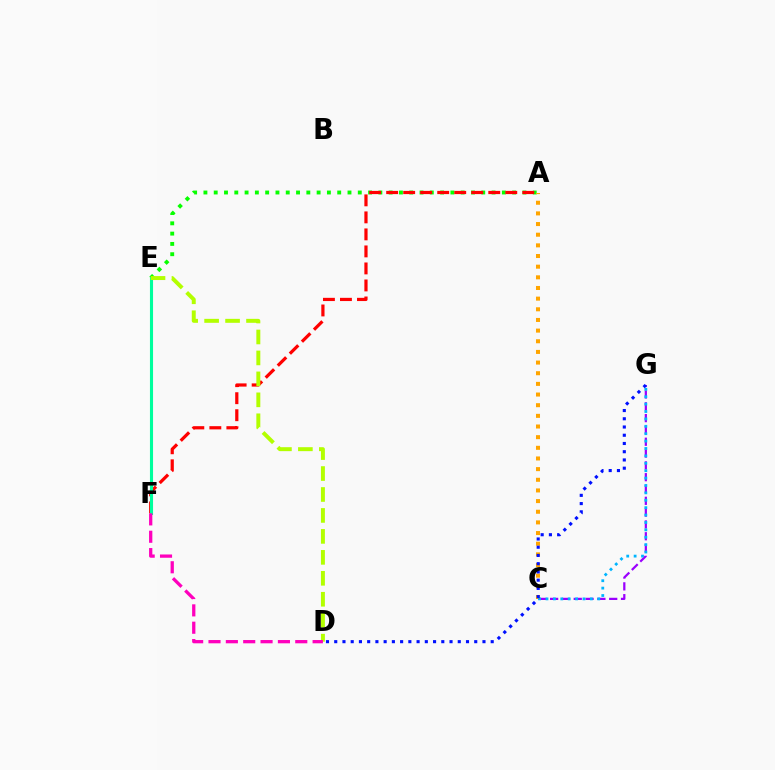{('A', 'E'): [{'color': '#08ff00', 'line_style': 'dotted', 'thickness': 2.8}], ('A', 'F'): [{'color': '#ff0000', 'line_style': 'dashed', 'thickness': 2.31}], ('E', 'F'): [{'color': '#00ff9d', 'line_style': 'solid', 'thickness': 2.23}], ('C', 'G'): [{'color': '#9b00ff', 'line_style': 'dashed', 'thickness': 1.6}, {'color': '#00b5ff', 'line_style': 'dotted', 'thickness': 2.01}], ('A', 'C'): [{'color': '#ffa500', 'line_style': 'dotted', 'thickness': 2.9}], ('D', 'E'): [{'color': '#b3ff00', 'line_style': 'dashed', 'thickness': 2.85}], ('D', 'F'): [{'color': '#ff00bd', 'line_style': 'dashed', 'thickness': 2.36}], ('D', 'G'): [{'color': '#0010ff', 'line_style': 'dotted', 'thickness': 2.24}]}